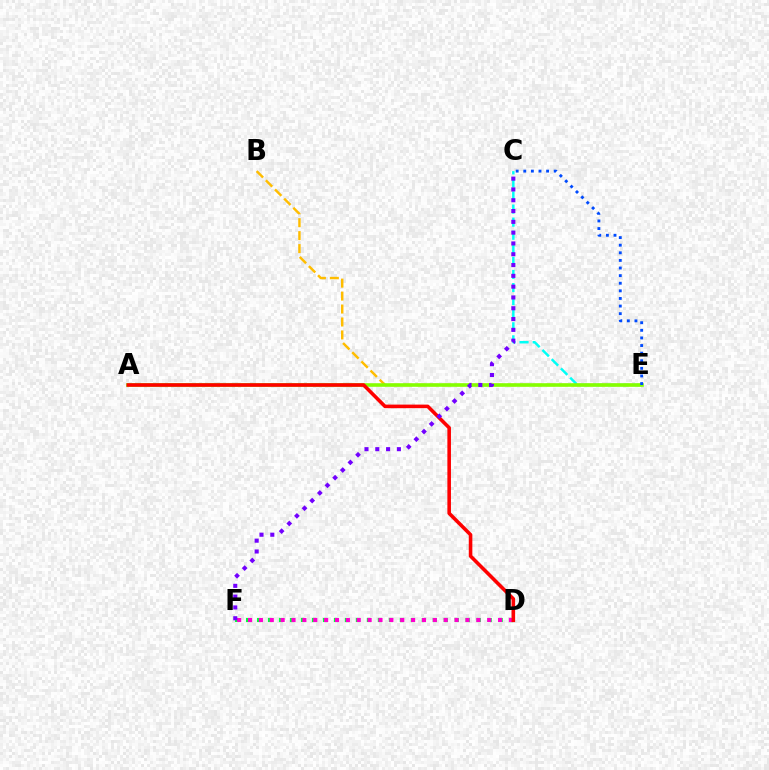{('D', 'F'): [{'color': '#00ff39', 'line_style': 'dotted', 'thickness': 2.98}, {'color': '#ff00cf', 'line_style': 'dotted', 'thickness': 2.95}], ('B', 'E'): [{'color': '#ffbd00', 'line_style': 'dashed', 'thickness': 1.76}], ('C', 'E'): [{'color': '#00fff6', 'line_style': 'dashed', 'thickness': 1.78}, {'color': '#004bff', 'line_style': 'dotted', 'thickness': 2.07}], ('A', 'E'): [{'color': '#84ff00', 'line_style': 'solid', 'thickness': 2.58}], ('A', 'D'): [{'color': '#ff0000', 'line_style': 'solid', 'thickness': 2.58}], ('C', 'F'): [{'color': '#7200ff', 'line_style': 'dotted', 'thickness': 2.93}]}